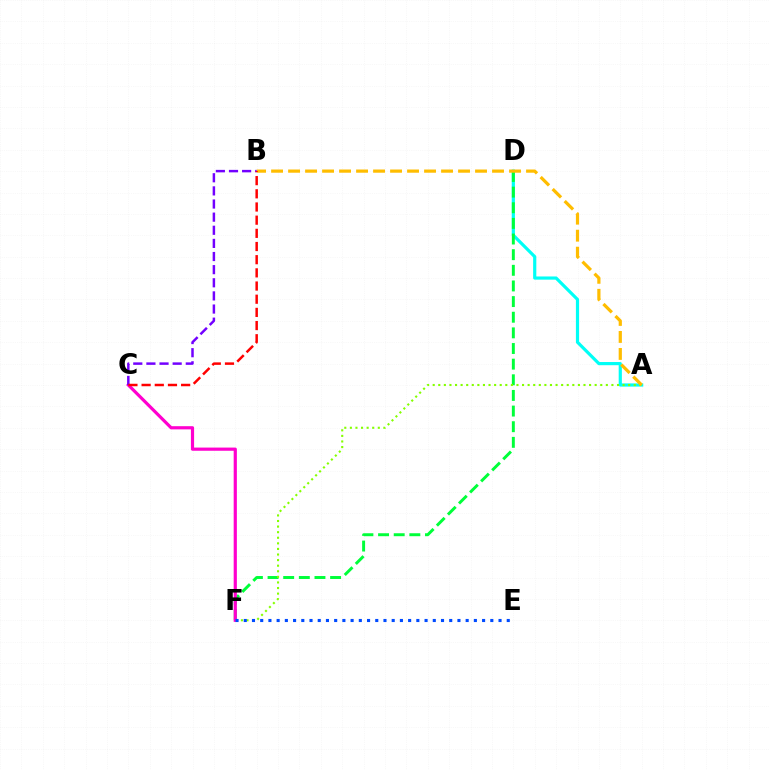{('A', 'D'): [{'color': '#00fff6', 'line_style': 'solid', 'thickness': 2.29}], ('D', 'F'): [{'color': '#00ff39', 'line_style': 'dashed', 'thickness': 2.12}], ('A', 'F'): [{'color': '#84ff00', 'line_style': 'dotted', 'thickness': 1.52}], ('A', 'B'): [{'color': '#ffbd00', 'line_style': 'dashed', 'thickness': 2.31}], ('C', 'F'): [{'color': '#ff00cf', 'line_style': 'solid', 'thickness': 2.29}], ('E', 'F'): [{'color': '#004bff', 'line_style': 'dotted', 'thickness': 2.23}], ('B', 'C'): [{'color': '#7200ff', 'line_style': 'dashed', 'thickness': 1.78}, {'color': '#ff0000', 'line_style': 'dashed', 'thickness': 1.79}]}